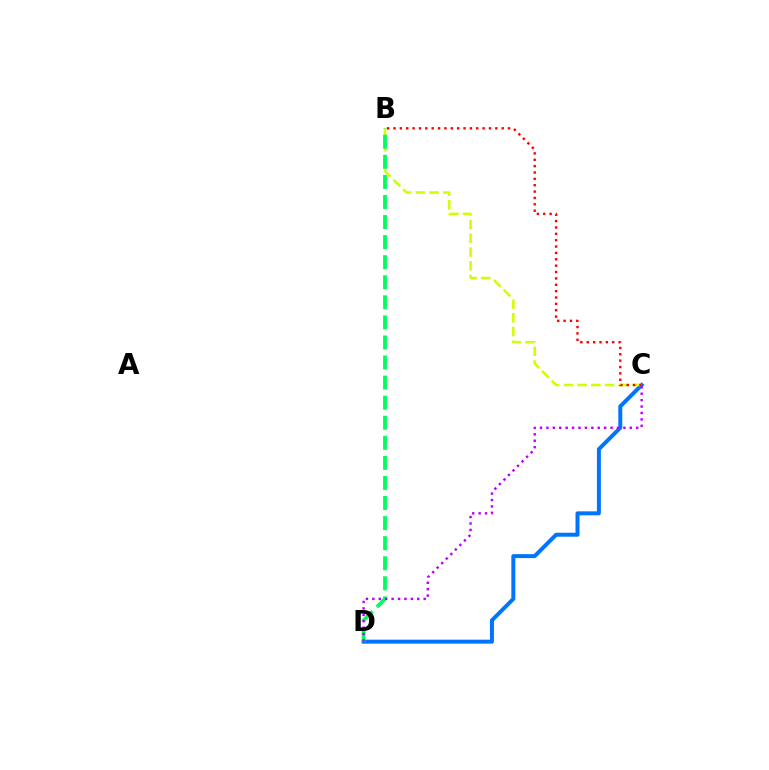{('C', 'D'): [{'color': '#0074ff', 'line_style': 'solid', 'thickness': 2.86}, {'color': '#b900ff', 'line_style': 'dotted', 'thickness': 1.74}], ('B', 'C'): [{'color': '#d1ff00', 'line_style': 'dashed', 'thickness': 1.86}, {'color': '#ff0000', 'line_style': 'dotted', 'thickness': 1.73}], ('B', 'D'): [{'color': '#00ff5c', 'line_style': 'dashed', 'thickness': 2.73}]}